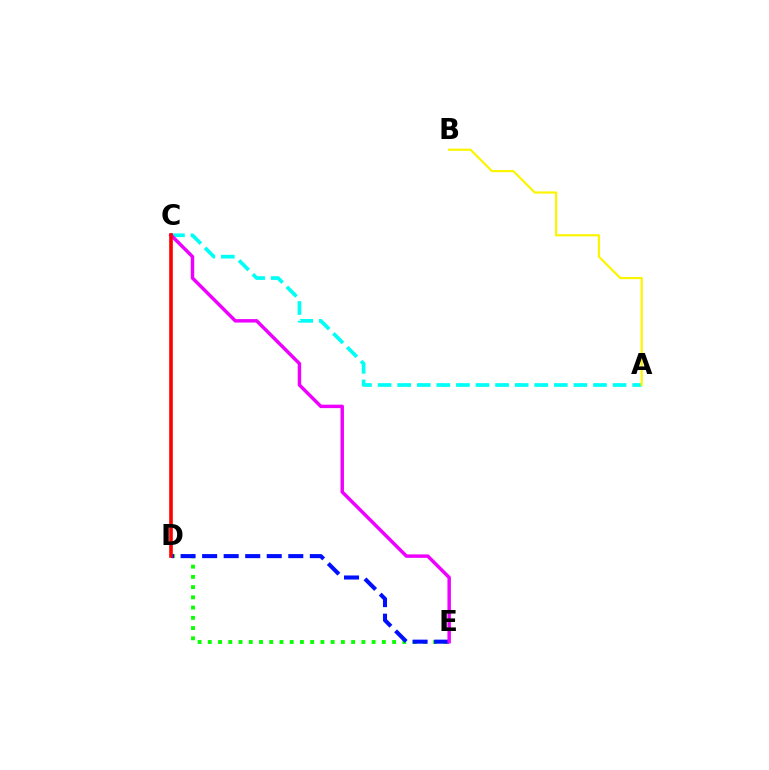{('D', 'E'): [{'color': '#08ff00', 'line_style': 'dotted', 'thickness': 2.78}, {'color': '#0010ff', 'line_style': 'dashed', 'thickness': 2.93}], ('A', 'C'): [{'color': '#00fff6', 'line_style': 'dashed', 'thickness': 2.66}], ('C', 'E'): [{'color': '#ee00ff', 'line_style': 'solid', 'thickness': 2.49}], ('C', 'D'): [{'color': '#ff0000', 'line_style': 'solid', 'thickness': 2.6}], ('A', 'B'): [{'color': '#fcf500', 'line_style': 'solid', 'thickness': 1.58}]}